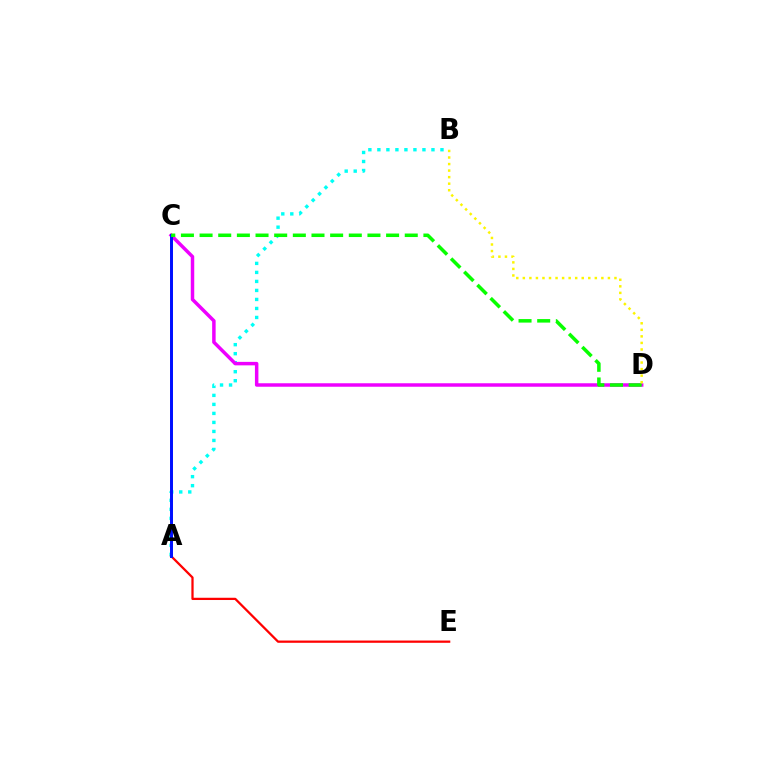{('A', 'B'): [{'color': '#00fff6', 'line_style': 'dotted', 'thickness': 2.45}], ('C', 'D'): [{'color': '#ee00ff', 'line_style': 'solid', 'thickness': 2.5}, {'color': '#08ff00', 'line_style': 'dashed', 'thickness': 2.53}], ('A', 'E'): [{'color': '#ff0000', 'line_style': 'solid', 'thickness': 1.62}], ('A', 'C'): [{'color': '#0010ff', 'line_style': 'solid', 'thickness': 2.14}], ('B', 'D'): [{'color': '#fcf500', 'line_style': 'dotted', 'thickness': 1.78}]}